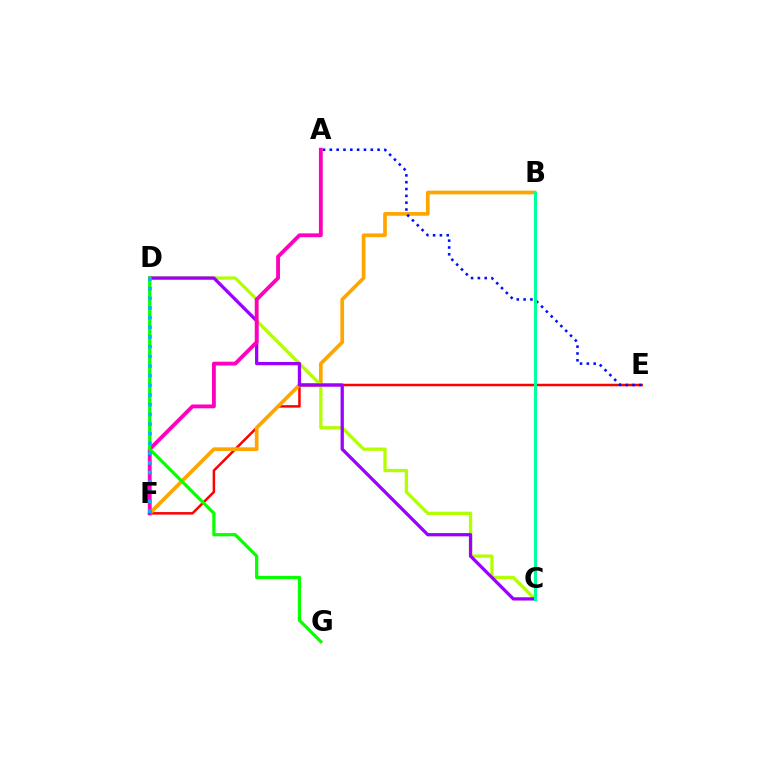{('E', 'F'): [{'color': '#ff0000', 'line_style': 'solid', 'thickness': 1.8}], ('B', 'F'): [{'color': '#ffa500', 'line_style': 'solid', 'thickness': 2.66}], ('C', 'D'): [{'color': '#b3ff00', 'line_style': 'solid', 'thickness': 2.38}, {'color': '#9b00ff', 'line_style': 'solid', 'thickness': 2.36}], ('A', 'E'): [{'color': '#0010ff', 'line_style': 'dotted', 'thickness': 1.85}], ('A', 'F'): [{'color': '#ff00bd', 'line_style': 'solid', 'thickness': 2.77}], ('B', 'C'): [{'color': '#00ff9d', 'line_style': 'solid', 'thickness': 2.19}], ('D', 'G'): [{'color': '#08ff00', 'line_style': 'solid', 'thickness': 2.32}], ('D', 'F'): [{'color': '#00b5ff', 'line_style': 'dotted', 'thickness': 2.63}]}